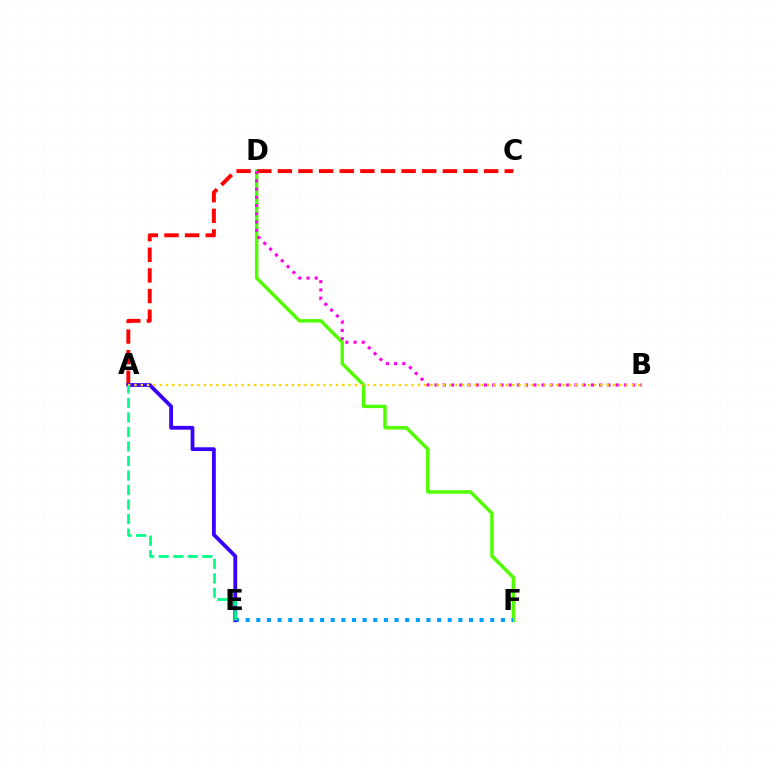{('D', 'F'): [{'color': '#4fff00', 'line_style': 'solid', 'thickness': 2.47}], ('A', 'C'): [{'color': '#ff0000', 'line_style': 'dashed', 'thickness': 2.8}], ('B', 'D'): [{'color': '#ff00ed', 'line_style': 'dotted', 'thickness': 2.24}], ('E', 'F'): [{'color': '#009eff', 'line_style': 'dotted', 'thickness': 2.89}], ('A', 'E'): [{'color': '#3700ff', 'line_style': 'solid', 'thickness': 2.73}, {'color': '#00ff86', 'line_style': 'dashed', 'thickness': 1.97}], ('A', 'B'): [{'color': '#ffd500', 'line_style': 'dotted', 'thickness': 1.71}]}